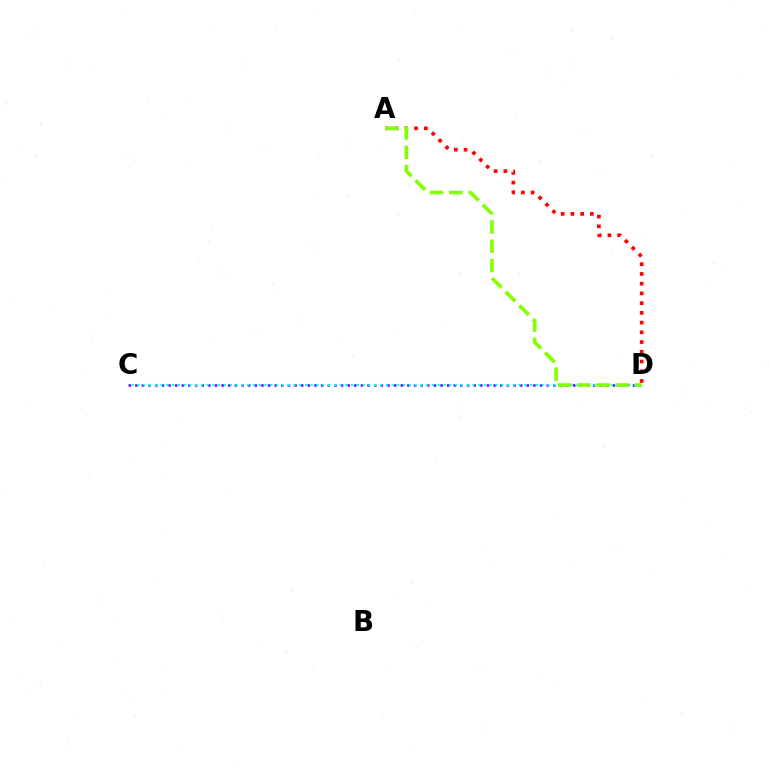{('C', 'D'): [{'color': '#7200ff', 'line_style': 'dotted', 'thickness': 1.8}, {'color': '#00fff6', 'line_style': 'dotted', 'thickness': 1.57}], ('A', 'D'): [{'color': '#ff0000', 'line_style': 'dotted', 'thickness': 2.64}, {'color': '#84ff00', 'line_style': 'dashed', 'thickness': 2.62}]}